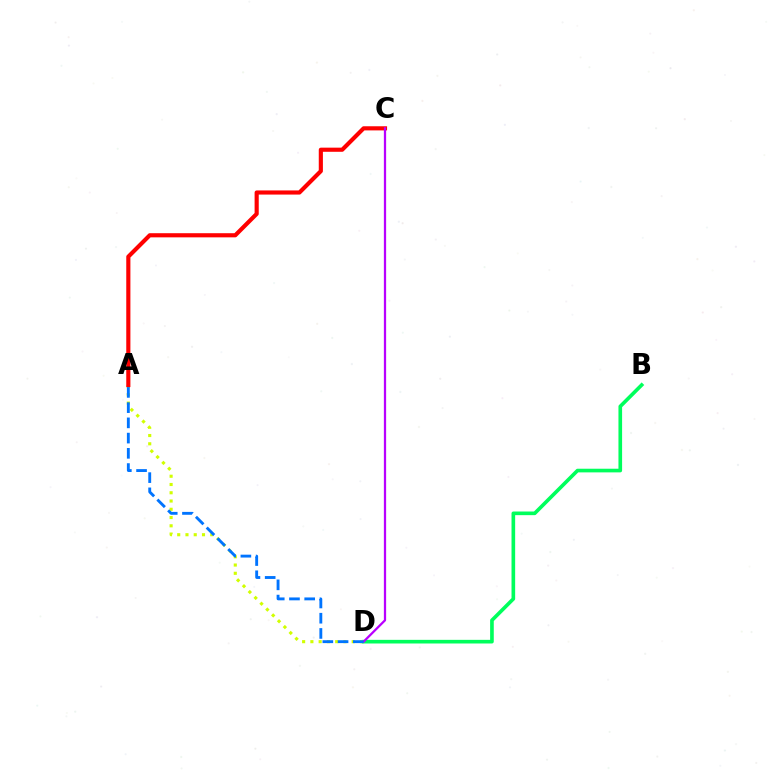{('B', 'D'): [{'color': '#00ff5c', 'line_style': 'solid', 'thickness': 2.63}], ('A', 'D'): [{'color': '#d1ff00', 'line_style': 'dotted', 'thickness': 2.24}, {'color': '#0074ff', 'line_style': 'dashed', 'thickness': 2.07}], ('A', 'C'): [{'color': '#ff0000', 'line_style': 'solid', 'thickness': 2.98}], ('C', 'D'): [{'color': '#b900ff', 'line_style': 'solid', 'thickness': 1.62}]}